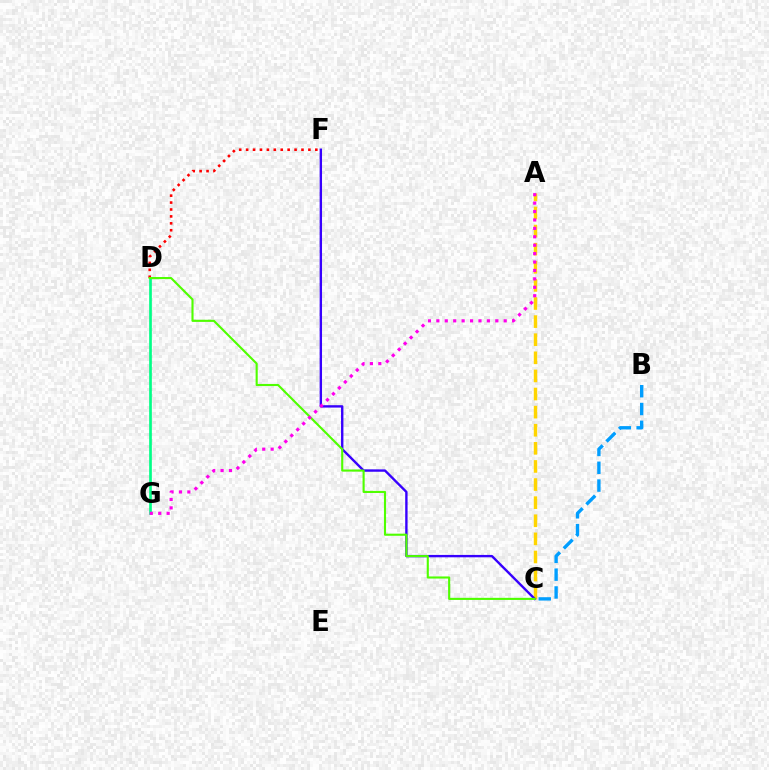{('D', 'F'): [{'color': '#ff0000', 'line_style': 'dotted', 'thickness': 1.88}], ('D', 'G'): [{'color': '#00ff86', 'line_style': 'solid', 'thickness': 1.93}], ('A', 'C'): [{'color': '#ffd500', 'line_style': 'dashed', 'thickness': 2.46}], ('C', 'F'): [{'color': '#3700ff', 'line_style': 'solid', 'thickness': 1.71}], ('C', 'D'): [{'color': '#4fff00', 'line_style': 'solid', 'thickness': 1.52}], ('B', 'C'): [{'color': '#009eff', 'line_style': 'dashed', 'thickness': 2.42}], ('A', 'G'): [{'color': '#ff00ed', 'line_style': 'dotted', 'thickness': 2.29}]}